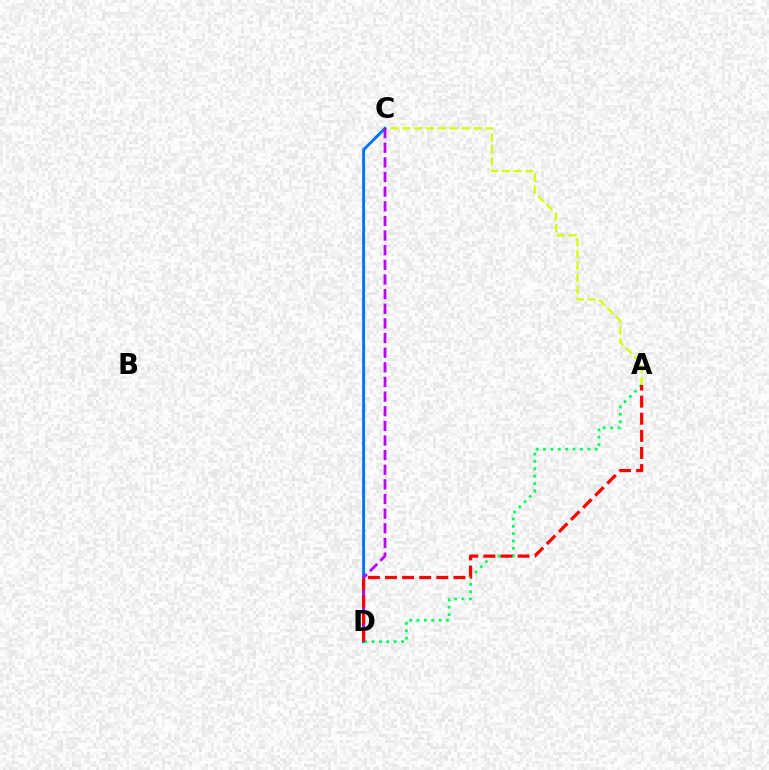{('A', 'C'): [{'color': '#d1ff00', 'line_style': 'dashed', 'thickness': 1.61}], ('C', 'D'): [{'color': '#0074ff', 'line_style': 'solid', 'thickness': 2.11}, {'color': '#b900ff', 'line_style': 'dashed', 'thickness': 1.99}], ('A', 'D'): [{'color': '#00ff5c', 'line_style': 'dotted', 'thickness': 2.0}, {'color': '#ff0000', 'line_style': 'dashed', 'thickness': 2.32}]}